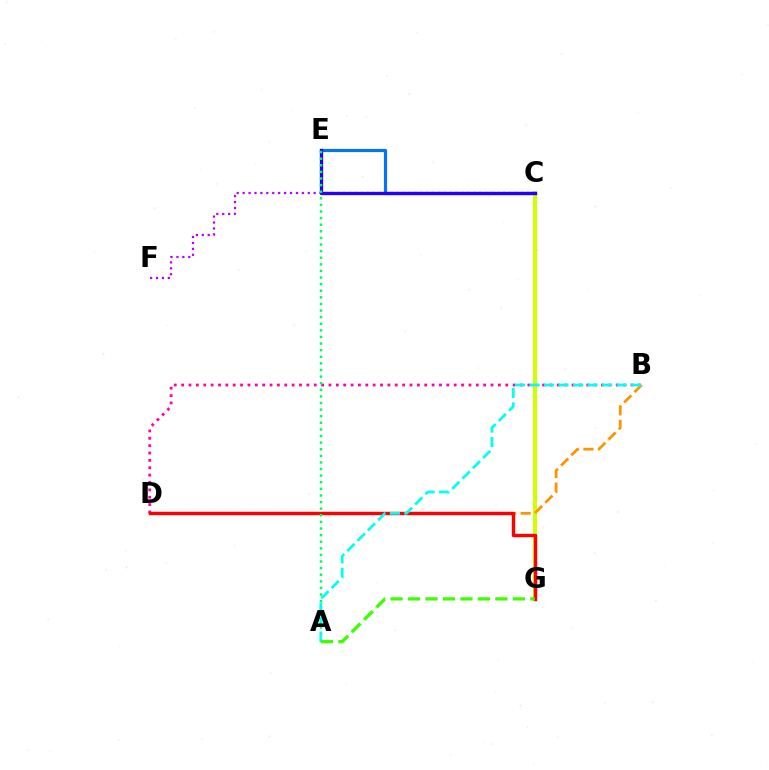{('B', 'D'): [{'color': '#ff00ac', 'line_style': 'dotted', 'thickness': 2.0}, {'color': '#ff9400', 'line_style': 'dashed', 'thickness': 1.98}], ('C', 'G'): [{'color': '#d1ff00', 'line_style': 'solid', 'thickness': 2.92}], ('D', 'G'): [{'color': '#ff0000', 'line_style': 'solid', 'thickness': 2.45}], ('C', 'F'): [{'color': '#b900ff', 'line_style': 'dotted', 'thickness': 1.61}], ('C', 'E'): [{'color': '#0074ff', 'line_style': 'solid', 'thickness': 2.28}, {'color': '#2500ff', 'line_style': 'solid', 'thickness': 2.38}], ('A', 'E'): [{'color': '#00ff5c', 'line_style': 'dotted', 'thickness': 1.79}], ('A', 'B'): [{'color': '#00fff6', 'line_style': 'dashed', 'thickness': 1.97}], ('A', 'G'): [{'color': '#3dff00', 'line_style': 'dashed', 'thickness': 2.37}]}